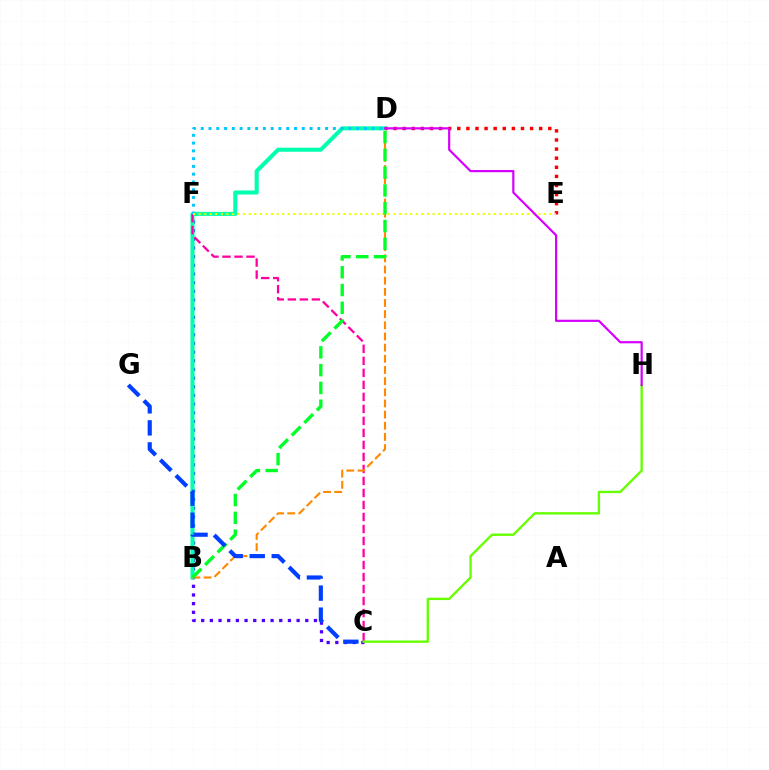{('C', 'F'): [{'color': '#4f00ff', 'line_style': 'dotted', 'thickness': 2.36}, {'color': '#ff00a0', 'line_style': 'dashed', 'thickness': 1.63}], ('B', 'D'): [{'color': '#00ffaf', 'line_style': 'solid', 'thickness': 2.92}, {'color': '#ff8800', 'line_style': 'dashed', 'thickness': 1.52}, {'color': '#00ff27', 'line_style': 'dashed', 'thickness': 2.42}], ('D', 'E'): [{'color': '#ff0000', 'line_style': 'dotted', 'thickness': 2.47}], ('C', 'H'): [{'color': '#66ff00', 'line_style': 'solid', 'thickness': 1.7}], ('D', 'F'): [{'color': '#00c7ff', 'line_style': 'dotted', 'thickness': 2.11}], ('E', 'F'): [{'color': '#eeff00', 'line_style': 'dotted', 'thickness': 1.51}], ('D', 'H'): [{'color': '#d600ff', 'line_style': 'solid', 'thickness': 1.58}], ('C', 'G'): [{'color': '#003fff', 'line_style': 'dashed', 'thickness': 2.99}]}